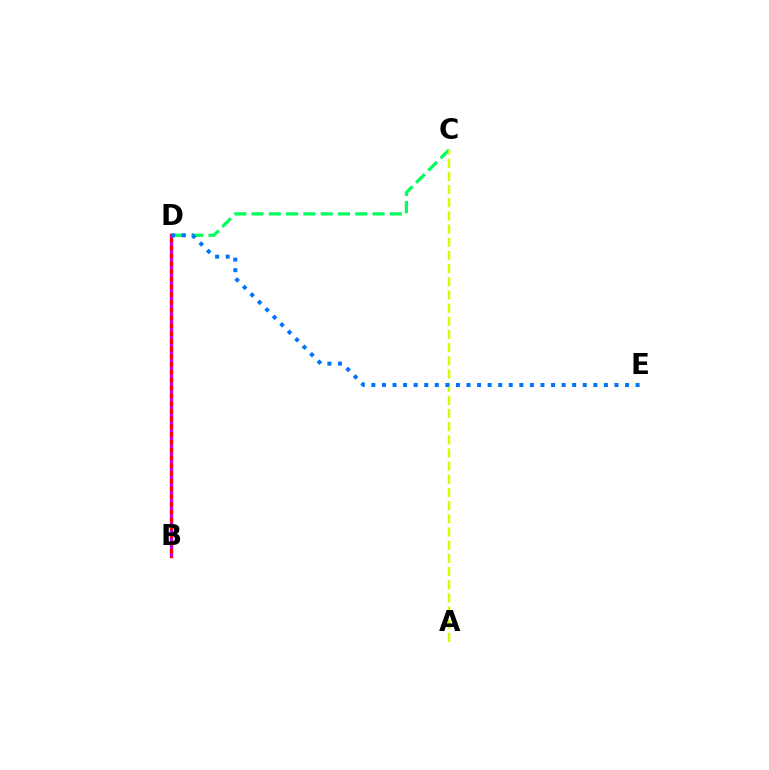{('B', 'D'): [{'color': '#ff0000', 'line_style': 'solid', 'thickness': 2.42}, {'color': '#b900ff', 'line_style': 'dotted', 'thickness': 2.11}], ('C', 'D'): [{'color': '#00ff5c', 'line_style': 'dashed', 'thickness': 2.35}], ('A', 'C'): [{'color': '#d1ff00', 'line_style': 'dashed', 'thickness': 1.79}], ('D', 'E'): [{'color': '#0074ff', 'line_style': 'dotted', 'thickness': 2.87}]}